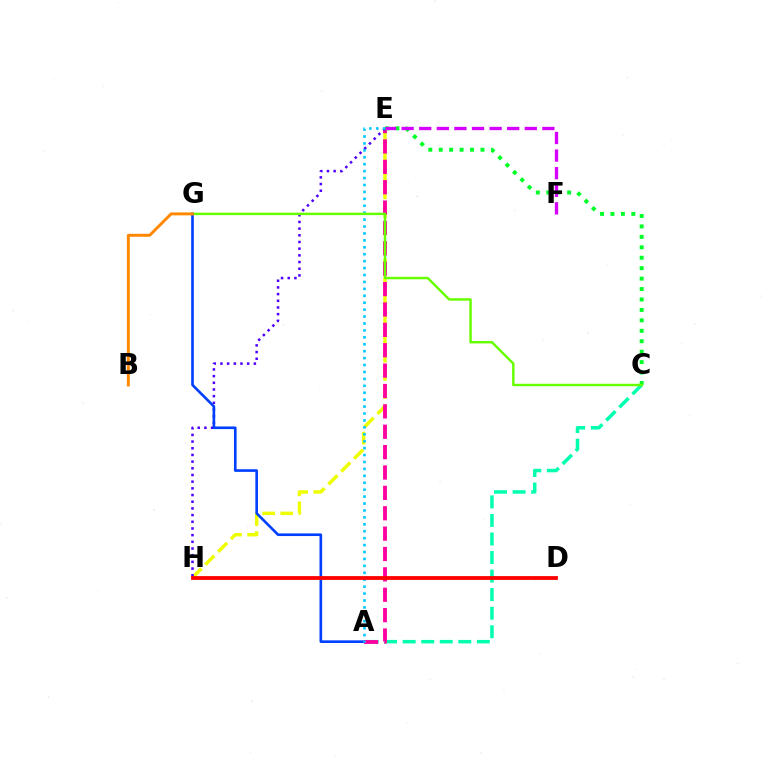{('E', 'H'): [{'color': '#eeff00', 'line_style': 'dashed', 'thickness': 2.47}, {'color': '#4f00ff', 'line_style': 'dotted', 'thickness': 1.82}], ('A', 'C'): [{'color': '#00ffaf', 'line_style': 'dashed', 'thickness': 2.52}], ('A', 'E'): [{'color': '#ff00a0', 'line_style': 'dashed', 'thickness': 2.77}, {'color': '#00c7ff', 'line_style': 'dotted', 'thickness': 1.88}], ('C', 'E'): [{'color': '#00ff27', 'line_style': 'dotted', 'thickness': 2.84}], ('A', 'G'): [{'color': '#003fff', 'line_style': 'solid', 'thickness': 1.9}], ('C', 'G'): [{'color': '#66ff00', 'line_style': 'solid', 'thickness': 1.77}], ('B', 'G'): [{'color': '#ff8800', 'line_style': 'solid', 'thickness': 2.12}], ('E', 'F'): [{'color': '#d600ff', 'line_style': 'dashed', 'thickness': 2.39}], ('D', 'H'): [{'color': '#ff0000', 'line_style': 'solid', 'thickness': 2.73}]}